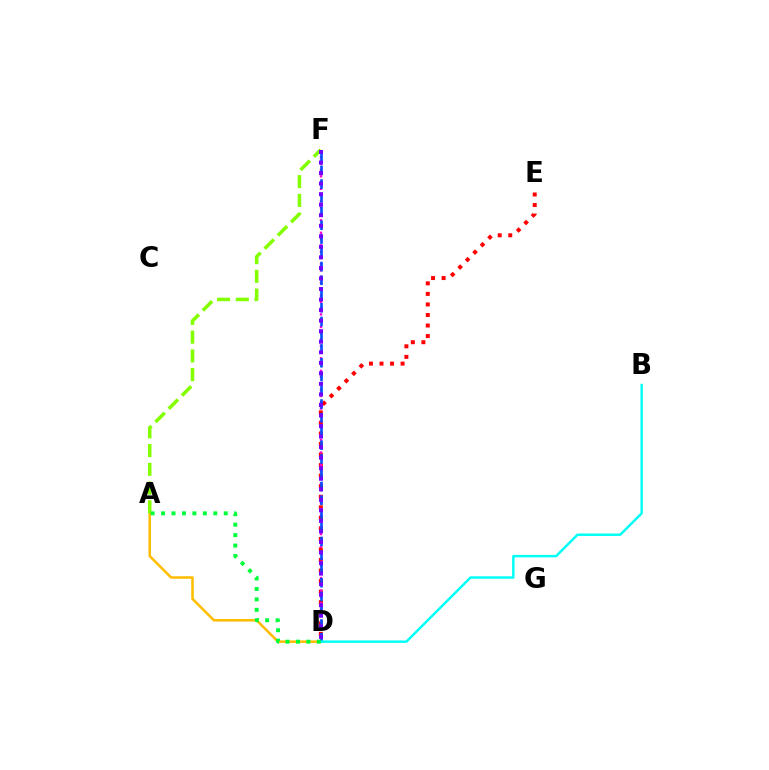{('D', 'E'): [{'color': '#ff0000', 'line_style': 'dotted', 'thickness': 2.87}], ('D', 'F'): [{'color': '#ff00cf', 'line_style': 'dotted', 'thickness': 1.71}, {'color': '#004bff', 'line_style': 'dashed', 'thickness': 1.87}, {'color': '#7200ff', 'line_style': 'dotted', 'thickness': 2.86}], ('A', 'D'): [{'color': '#ffbd00', 'line_style': 'solid', 'thickness': 1.82}, {'color': '#00ff39', 'line_style': 'dotted', 'thickness': 2.84}], ('A', 'F'): [{'color': '#84ff00', 'line_style': 'dashed', 'thickness': 2.55}], ('B', 'D'): [{'color': '#00fff6', 'line_style': 'solid', 'thickness': 1.76}]}